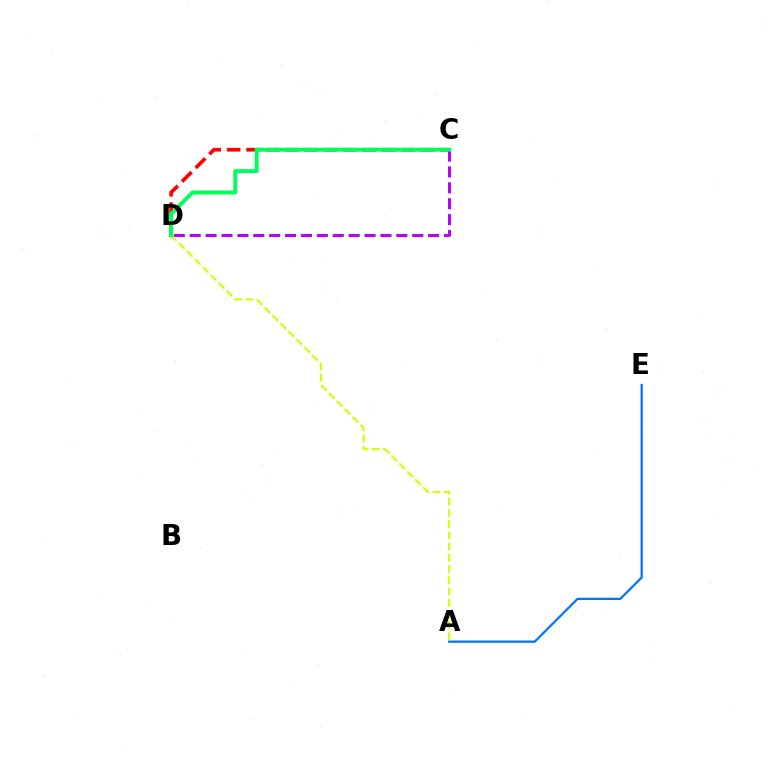{('A', 'E'): [{'color': '#0074ff', 'line_style': 'solid', 'thickness': 1.61}], ('C', 'D'): [{'color': '#ff0000', 'line_style': 'dashed', 'thickness': 2.63}, {'color': '#b900ff', 'line_style': 'dashed', 'thickness': 2.16}, {'color': '#00ff5c', 'line_style': 'solid', 'thickness': 2.84}], ('A', 'D'): [{'color': '#d1ff00', 'line_style': 'dashed', 'thickness': 1.52}]}